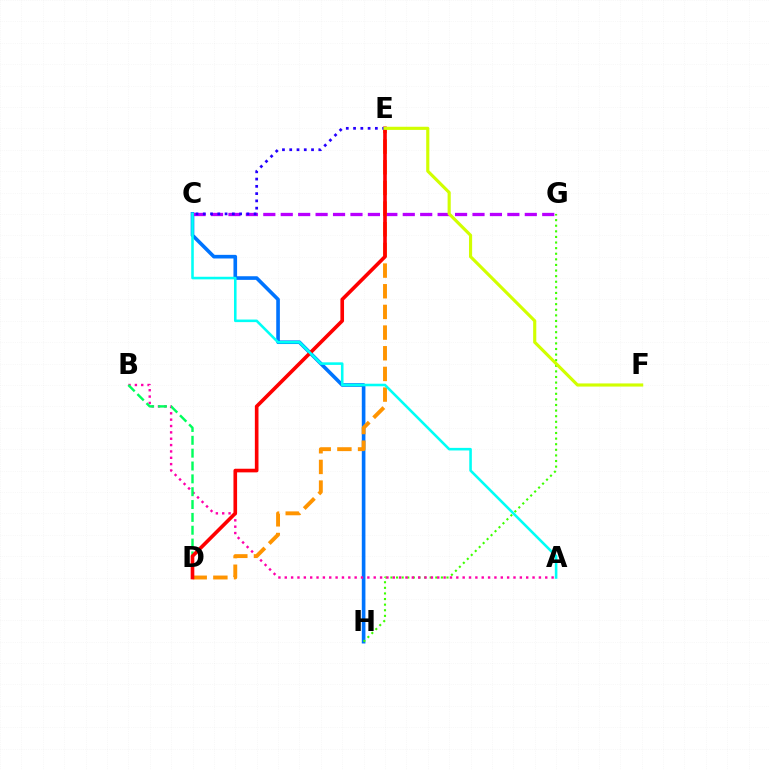{('C', 'H'): [{'color': '#0074ff', 'line_style': 'solid', 'thickness': 2.61}], ('C', 'G'): [{'color': '#b900ff', 'line_style': 'dashed', 'thickness': 2.37}], ('G', 'H'): [{'color': '#3dff00', 'line_style': 'dotted', 'thickness': 1.52}], ('A', 'B'): [{'color': '#ff00ac', 'line_style': 'dotted', 'thickness': 1.73}], ('B', 'D'): [{'color': '#00ff5c', 'line_style': 'dashed', 'thickness': 1.75}], ('D', 'E'): [{'color': '#ff9400', 'line_style': 'dashed', 'thickness': 2.81}, {'color': '#ff0000', 'line_style': 'solid', 'thickness': 2.62}], ('A', 'C'): [{'color': '#00fff6', 'line_style': 'solid', 'thickness': 1.86}], ('C', 'E'): [{'color': '#2500ff', 'line_style': 'dotted', 'thickness': 1.97}], ('E', 'F'): [{'color': '#d1ff00', 'line_style': 'solid', 'thickness': 2.26}]}